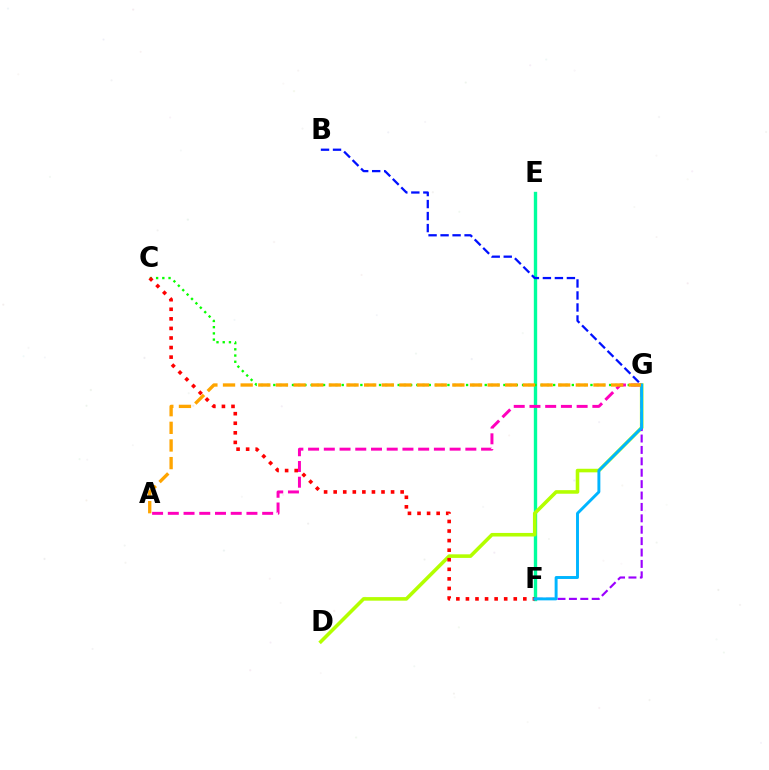{('E', 'F'): [{'color': '#00ff9d', 'line_style': 'solid', 'thickness': 2.42}], ('C', 'G'): [{'color': '#08ff00', 'line_style': 'dotted', 'thickness': 1.69}], ('D', 'G'): [{'color': '#b3ff00', 'line_style': 'solid', 'thickness': 2.57}], ('C', 'F'): [{'color': '#ff0000', 'line_style': 'dotted', 'thickness': 2.6}], ('F', 'G'): [{'color': '#9b00ff', 'line_style': 'dashed', 'thickness': 1.55}, {'color': '#00b5ff', 'line_style': 'solid', 'thickness': 2.1}], ('B', 'G'): [{'color': '#0010ff', 'line_style': 'dashed', 'thickness': 1.63}], ('A', 'G'): [{'color': '#ff00bd', 'line_style': 'dashed', 'thickness': 2.14}, {'color': '#ffa500', 'line_style': 'dashed', 'thickness': 2.4}]}